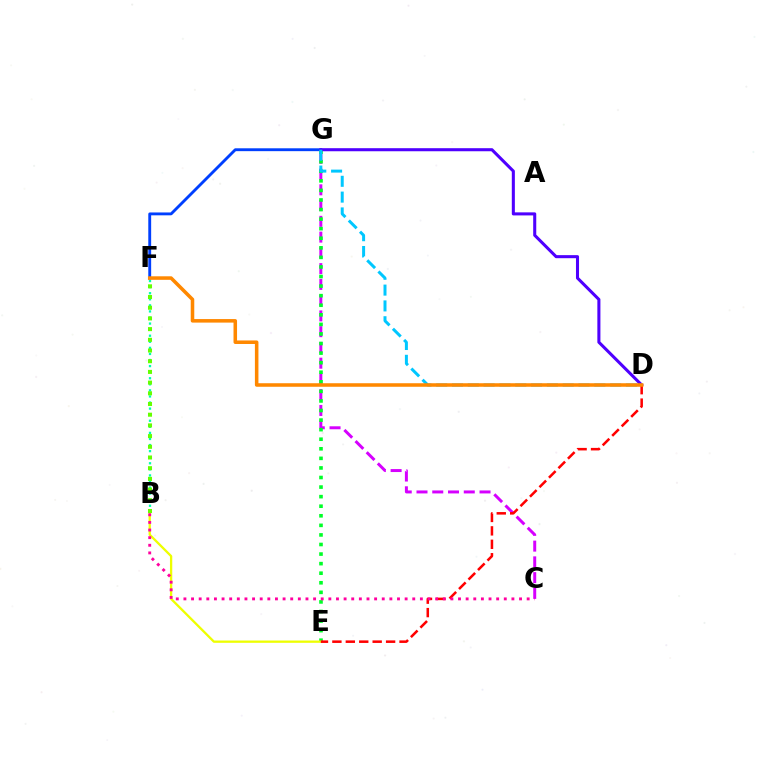{('B', 'F'): [{'color': '#00ffaf', 'line_style': 'dotted', 'thickness': 1.65}, {'color': '#66ff00', 'line_style': 'dotted', 'thickness': 2.91}], ('C', 'G'): [{'color': '#d600ff', 'line_style': 'dashed', 'thickness': 2.14}], ('F', 'G'): [{'color': '#003fff', 'line_style': 'solid', 'thickness': 2.06}], ('E', 'G'): [{'color': '#00ff27', 'line_style': 'dotted', 'thickness': 2.6}], ('D', 'G'): [{'color': '#4f00ff', 'line_style': 'solid', 'thickness': 2.2}, {'color': '#00c7ff', 'line_style': 'dashed', 'thickness': 2.15}], ('B', 'E'): [{'color': '#eeff00', 'line_style': 'solid', 'thickness': 1.65}], ('D', 'E'): [{'color': '#ff0000', 'line_style': 'dashed', 'thickness': 1.82}], ('B', 'C'): [{'color': '#ff00a0', 'line_style': 'dotted', 'thickness': 2.07}], ('D', 'F'): [{'color': '#ff8800', 'line_style': 'solid', 'thickness': 2.55}]}